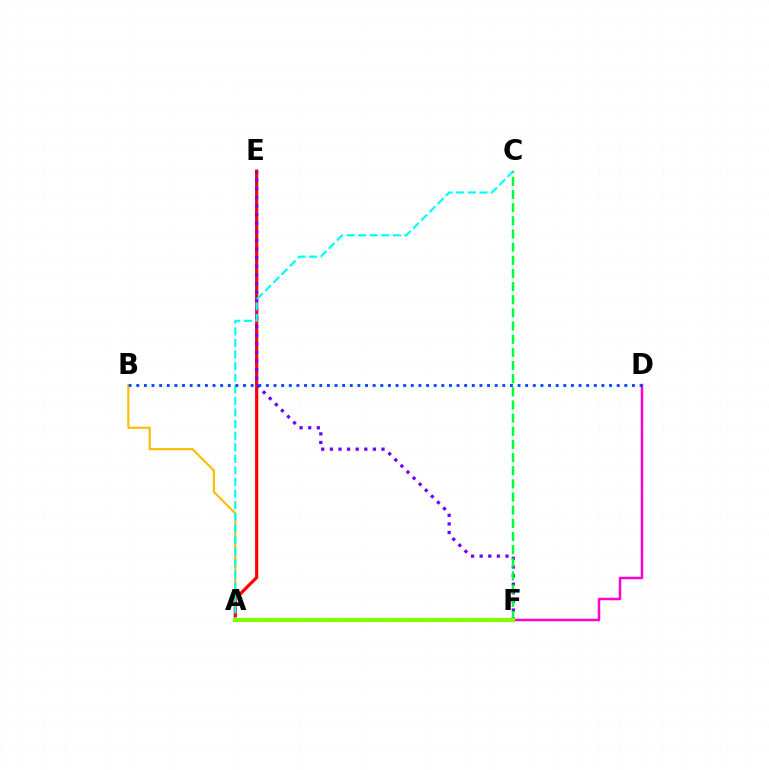{('A', 'B'): [{'color': '#ffbd00', 'line_style': 'solid', 'thickness': 1.56}], ('A', 'E'): [{'color': '#ff0000', 'line_style': 'solid', 'thickness': 2.29}], ('D', 'F'): [{'color': '#ff00cf', 'line_style': 'solid', 'thickness': 1.79}], ('E', 'F'): [{'color': '#7200ff', 'line_style': 'dotted', 'thickness': 2.34}], ('A', 'C'): [{'color': '#00fff6', 'line_style': 'dashed', 'thickness': 1.57}], ('C', 'F'): [{'color': '#00ff39', 'line_style': 'dashed', 'thickness': 1.79}], ('B', 'D'): [{'color': '#004bff', 'line_style': 'dotted', 'thickness': 2.07}], ('A', 'F'): [{'color': '#84ff00', 'line_style': 'solid', 'thickness': 2.95}]}